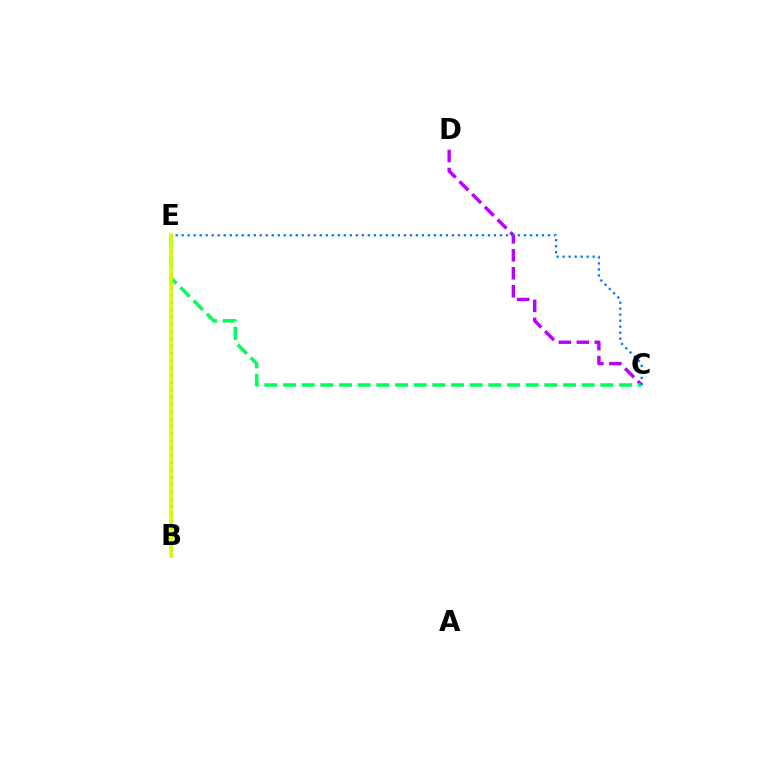{('C', 'D'): [{'color': '#b900ff', 'line_style': 'dashed', 'thickness': 2.44}], ('B', 'E'): [{'color': '#ff0000', 'line_style': 'dotted', 'thickness': 1.98}, {'color': '#d1ff00', 'line_style': 'solid', 'thickness': 2.59}], ('C', 'E'): [{'color': '#00ff5c', 'line_style': 'dashed', 'thickness': 2.54}, {'color': '#0074ff', 'line_style': 'dotted', 'thickness': 1.63}]}